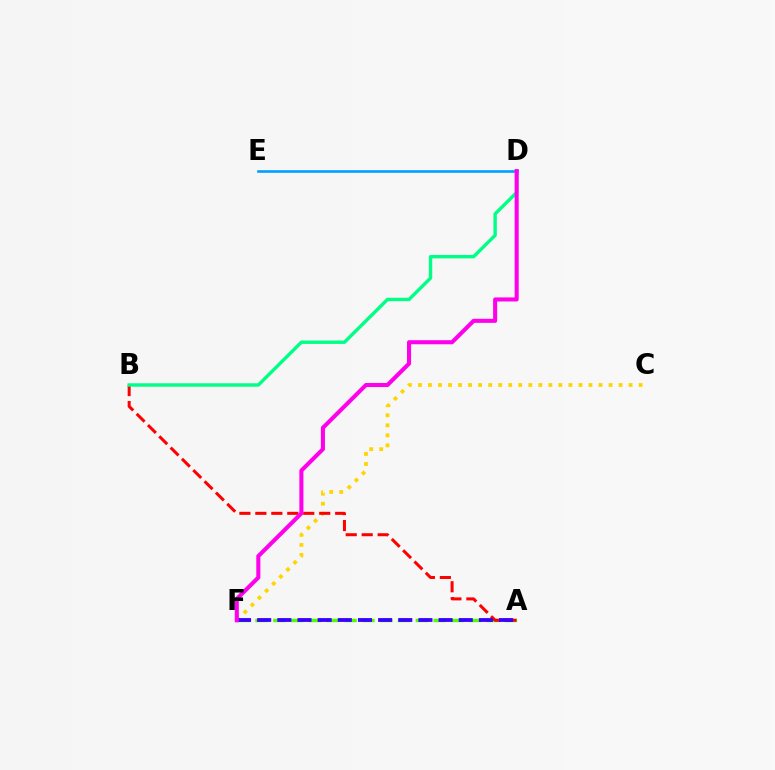{('A', 'F'): [{'color': '#4fff00', 'line_style': 'dashed', 'thickness': 2.42}, {'color': '#3700ff', 'line_style': 'dashed', 'thickness': 2.74}], ('C', 'F'): [{'color': '#ffd500', 'line_style': 'dotted', 'thickness': 2.73}], ('D', 'E'): [{'color': '#009eff', 'line_style': 'solid', 'thickness': 1.87}], ('A', 'B'): [{'color': '#ff0000', 'line_style': 'dashed', 'thickness': 2.17}], ('B', 'D'): [{'color': '#00ff86', 'line_style': 'solid', 'thickness': 2.44}], ('D', 'F'): [{'color': '#ff00ed', 'line_style': 'solid', 'thickness': 2.93}]}